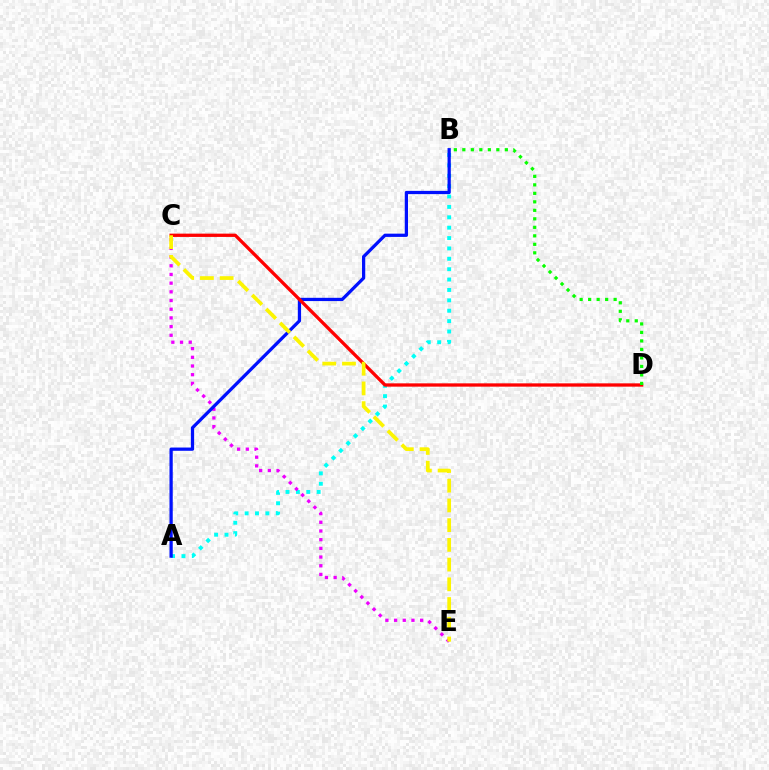{('A', 'B'): [{'color': '#00fff6', 'line_style': 'dotted', 'thickness': 2.82}, {'color': '#0010ff', 'line_style': 'solid', 'thickness': 2.34}], ('C', 'E'): [{'color': '#ee00ff', 'line_style': 'dotted', 'thickness': 2.36}, {'color': '#fcf500', 'line_style': 'dashed', 'thickness': 2.68}], ('C', 'D'): [{'color': '#ff0000', 'line_style': 'solid', 'thickness': 2.37}], ('B', 'D'): [{'color': '#08ff00', 'line_style': 'dotted', 'thickness': 2.31}]}